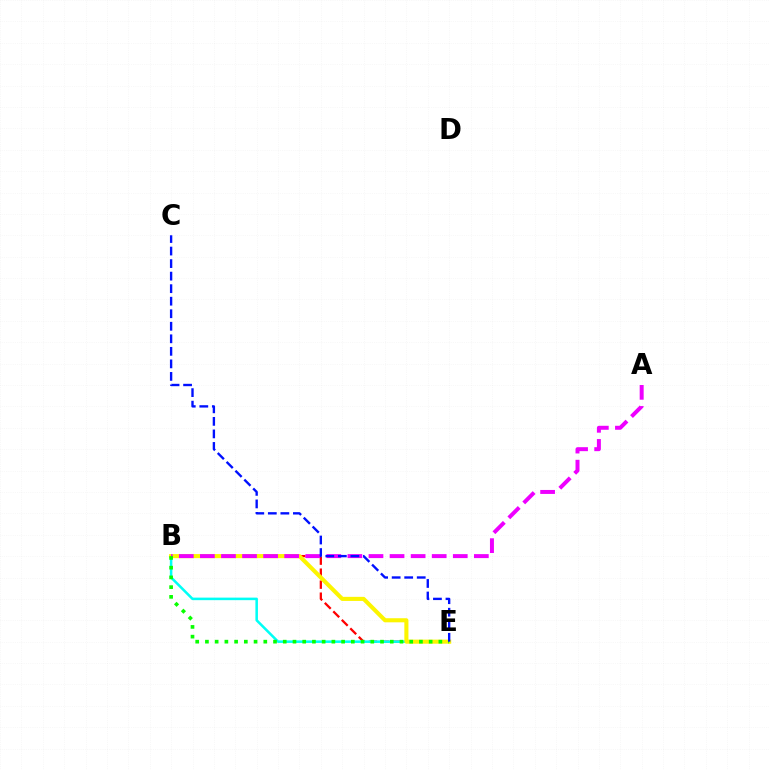{('B', 'E'): [{'color': '#ff0000', 'line_style': 'dashed', 'thickness': 1.63}, {'color': '#00fff6', 'line_style': 'solid', 'thickness': 1.83}, {'color': '#fcf500', 'line_style': 'solid', 'thickness': 2.94}, {'color': '#08ff00', 'line_style': 'dotted', 'thickness': 2.64}], ('A', 'B'): [{'color': '#ee00ff', 'line_style': 'dashed', 'thickness': 2.86}], ('C', 'E'): [{'color': '#0010ff', 'line_style': 'dashed', 'thickness': 1.7}]}